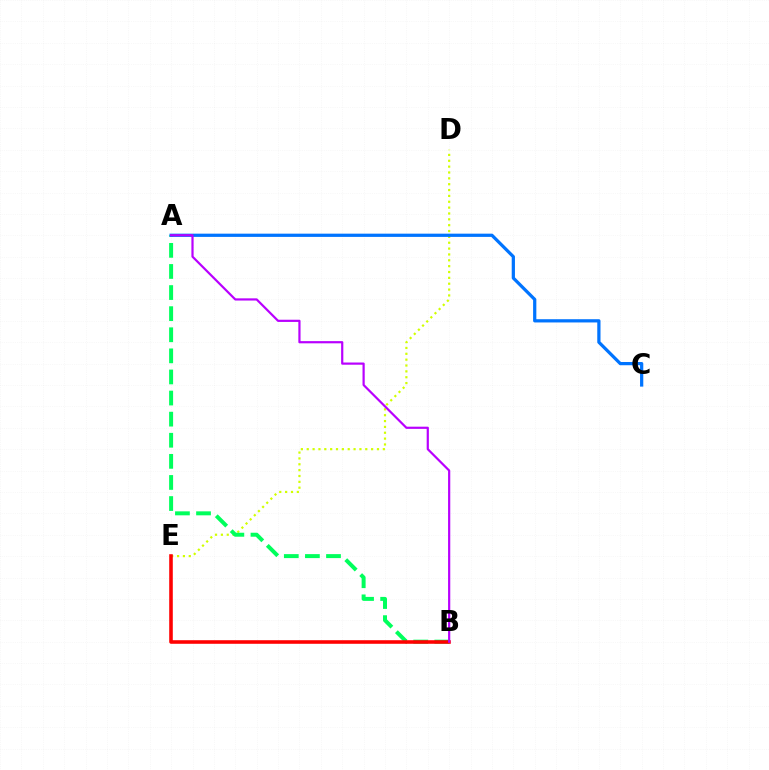{('D', 'E'): [{'color': '#d1ff00', 'line_style': 'dotted', 'thickness': 1.59}], ('A', 'B'): [{'color': '#00ff5c', 'line_style': 'dashed', 'thickness': 2.87}, {'color': '#b900ff', 'line_style': 'solid', 'thickness': 1.58}], ('A', 'C'): [{'color': '#0074ff', 'line_style': 'solid', 'thickness': 2.33}], ('B', 'E'): [{'color': '#ff0000', 'line_style': 'solid', 'thickness': 2.58}]}